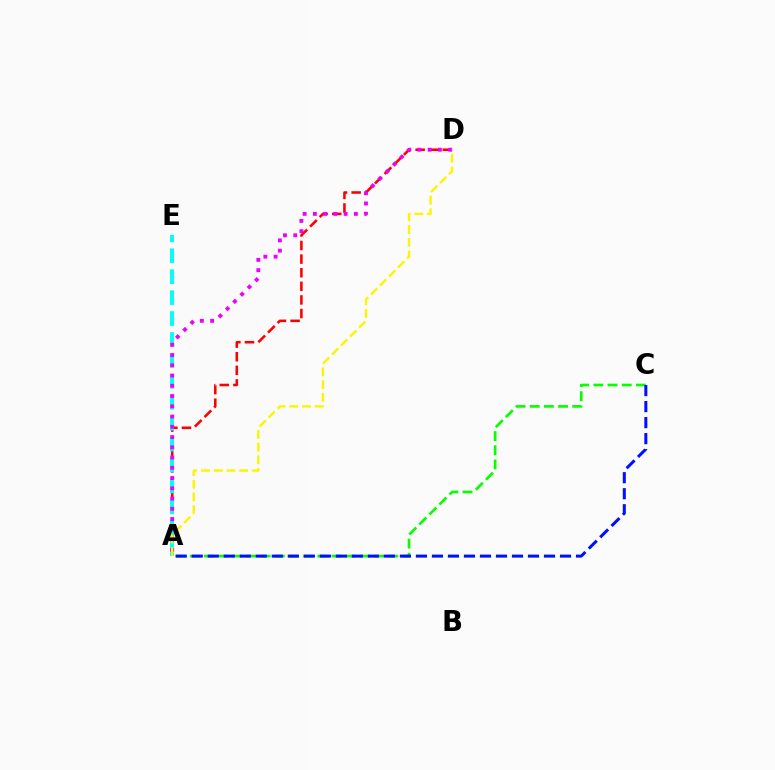{('A', 'D'): [{'color': '#ff0000', 'line_style': 'dashed', 'thickness': 1.85}, {'color': '#ee00ff', 'line_style': 'dotted', 'thickness': 2.79}, {'color': '#fcf500', 'line_style': 'dashed', 'thickness': 1.73}], ('A', 'C'): [{'color': '#08ff00', 'line_style': 'dashed', 'thickness': 1.93}, {'color': '#0010ff', 'line_style': 'dashed', 'thickness': 2.18}], ('A', 'E'): [{'color': '#00fff6', 'line_style': 'dashed', 'thickness': 2.84}]}